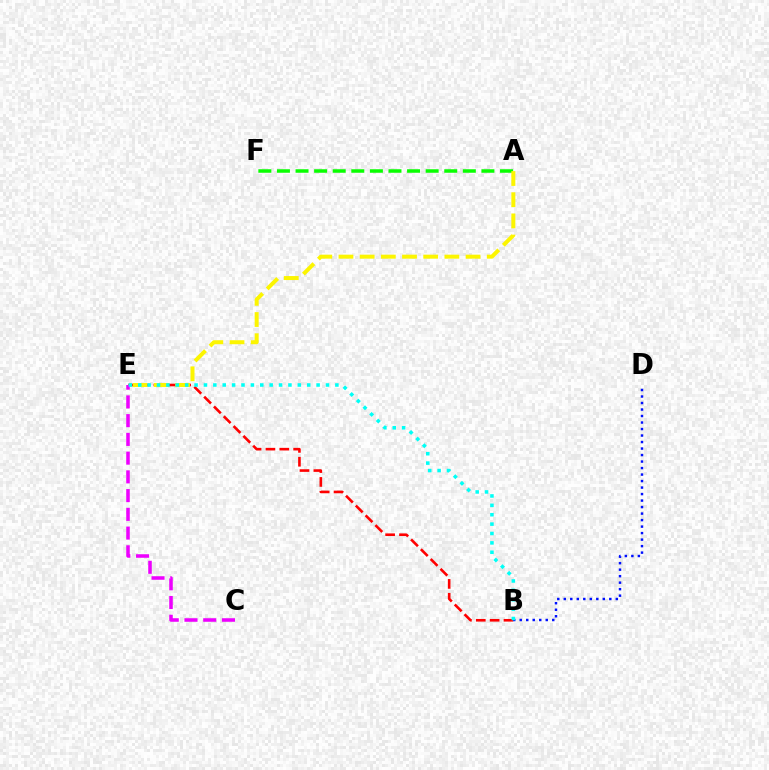{('A', 'F'): [{'color': '#08ff00', 'line_style': 'dashed', 'thickness': 2.53}], ('B', 'E'): [{'color': '#ff0000', 'line_style': 'dashed', 'thickness': 1.88}, {'color': '#00fff6', 'line_style': 'dotted', 'thickness': 2.55}], ('C', 'E'): [{'color': '#ee00ff', 'line_style': 'dashed', 'thickness': 2.55}], ('A', 'E'): [{'color': '#fcf500', 'line_style': 'dashed', 'thickness': 2.88}], ('B', 'D'): [{'color': '#0010ff', 'line_style': 'dotted', 'thickness': 1.77}]}